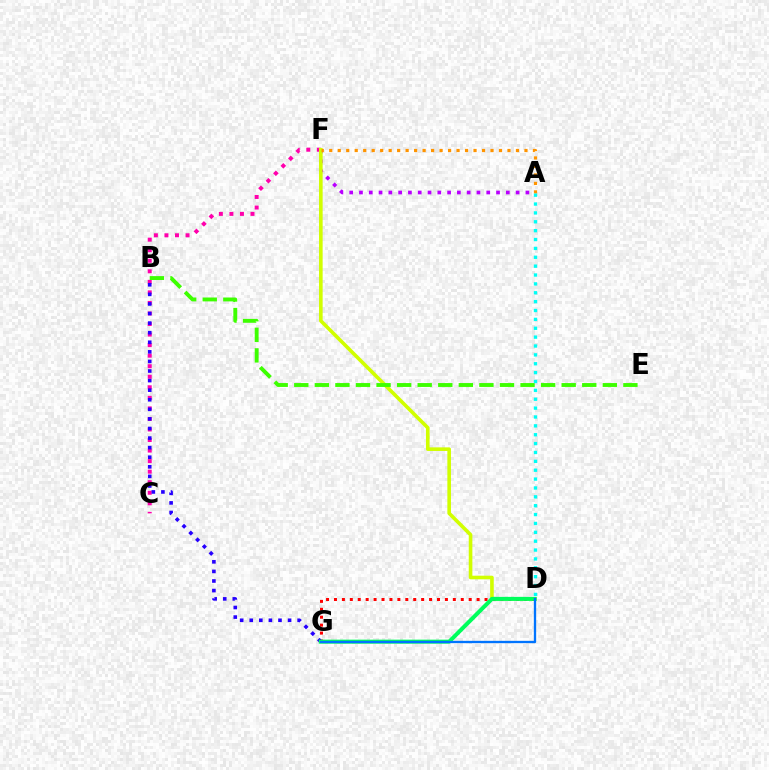{('C', 'F'): [{'color': '#ff00ac', 'line_style': 'dotted', 'thickness': 2.87}], ('A', 'F'): [{'color': '#b900ff', 'line_style': 'dotted', 'thickness': 2.66}, {'color': '#ff9400', 'line_style': 'dotted', 'thickness': 2.31}], ('D', 'F'): [{'color': '#d1ff00', 'line_style': 'solid', 'thickness': 2.6}], ('D', 'G'): [{'color': '#ff0000', 'line_style': 'dotted', 'thickness': 2.15}, {'color': '#00ff5c', 'line_style': 'solid', 'thickness': 2.9}, {'color': '#0074ff', 'line_style': 'solid', 'thickness': 1.67}], ('B', 'G'): [{'color': '#2500ff', 'line_style': 'dotted', 'thickness': 2.6}], ('B', 'E'): [{'color': '#3dff00', 'line_style': 'dashed', 'thickness': 2.79}], ('A', 'D'): [{'color': '#00fff6', 'line_style': 'dotted', 'thickness': 2.41}]}